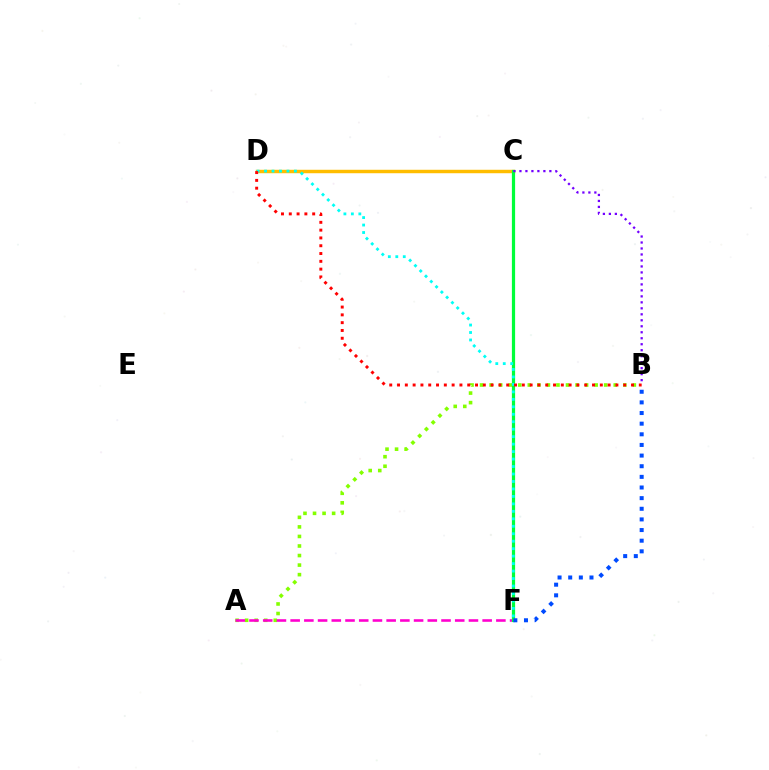{('A', 'B'): [{'color': '#84ff00', 'line_style': 'dotted', 'thickness': 2.59}], ('C', 'D'): [{'color': '#ffbd00', 'line_style': 'solid', 'thickness': 2.48}], ('A', 'F'): [{'color': '#ff00cf', 'line_style': 'dashed', 'thickness': 1.86}], ('C', 'F'): [{'color': '#00ff39', 'line_style': 'solid', 'thickness': 2.32}], ('D', 'F'): [{'color': '#00fff6', 'line_style': 'dotted', 'thickness': 2.03}], ('B', 'C'): [{'color': '#7200ff', 'line_style': 'dotted', 'thickness': 1.63}], ('B', 'F'): [{'color': '#004bff', 'line_style': 'dotted', 'thickness': 2.89}], ('B', 'D'): [{'color': '#ff0000', 'line_style': 'dotted', 'thickness': 2.12}]}